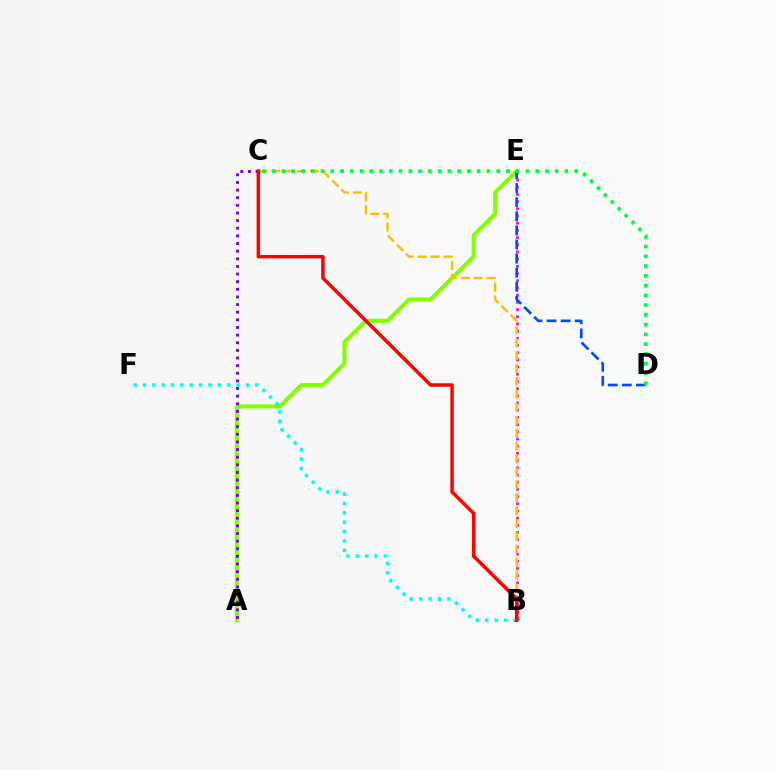{('B', 'E'): [{'color': '#ff00cf', 'line_style': 'dotted', 'thickness': 1.95}], ('A', 'E'): [{'color': '#84ff00', 'line_style': 'solid', 'thickness': 2.94}], ('A', 'C'): [{'color': '#7200ff', 'line_style': 'dotted', 'thickness': 2.07}], ('B', 'C'): [{'color': '#ffbd00', 'line_style': 'dashed', 'thickness': 1.76}, {'color': '#ff0000', 'line_style': 'solid', 'thickness': 2.49}], ('D', 'E'): [{'color': '#004bff', 'line_style': 'dashed', 'thickness': 1.91}], ('B', 'F'): [{'color': '#00fff6', 'line_style': 'dotted', 'thickness': 2.54}], ('C', 'D'): [{'color': '#00ff39', 'line_style': 'dotted', 'thickness': 2.65}]}